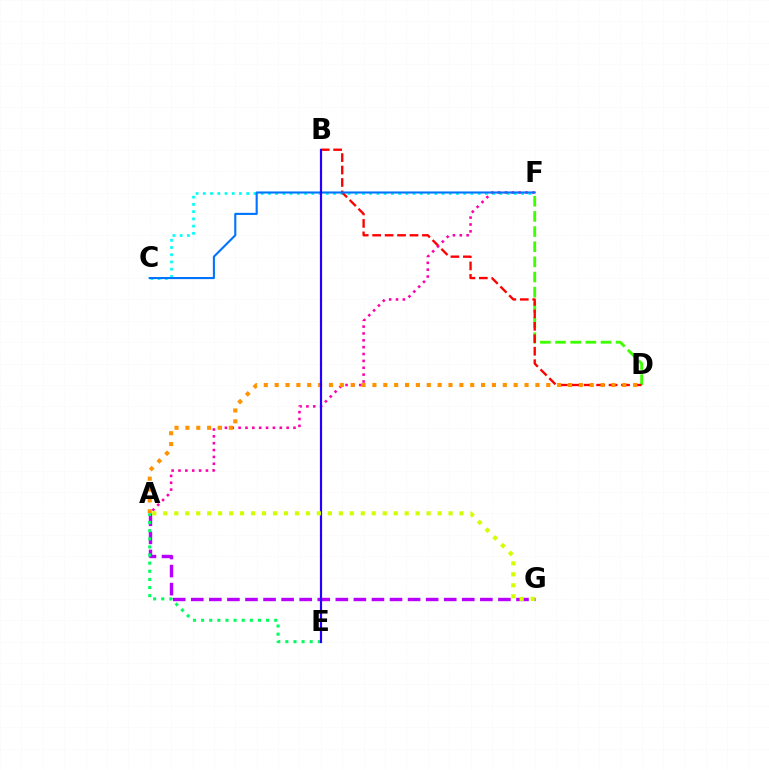{('C', 'F'): [{'color': '#00fff6', 'line_style': 'dotted', 'thickness': 1.97}, {'color': '#0074ff', 'line_style': 'solid', 'thickness': 1.52}], ('A', 'G'): [{'color': '#b900ff', 'line_style': 'dashed', 'thickness': 2.45}, {'color': '#d1ff00', 'line_style': 'dotted', 'thickness': 2.98}], ('D', 'F'): [{'color': '#3dff00', 'line_style': 'dashed', 'thickness': 2.06}], ('B', 'D'): [{'color': '#ff0000', 'line_style': 'dashed', 'thickness': 1.69}], ('A', 'F'): [{'color': '#ff00ac', 'line_style': 'dotted', 'thickness': 1.86}], ('A', 'D'): [{'color': '#ff9400', 'line_style': 'dotted', 'thickness': 2.95}], ('A', 'E'): [{'color': '#00ff5c', 'line_style': 'dotted', 'thickness': 2.21}], ('B', 'E'): [{'color': '#2500ff', 'line_style': 'solid', 'thickness': 1.58}]}